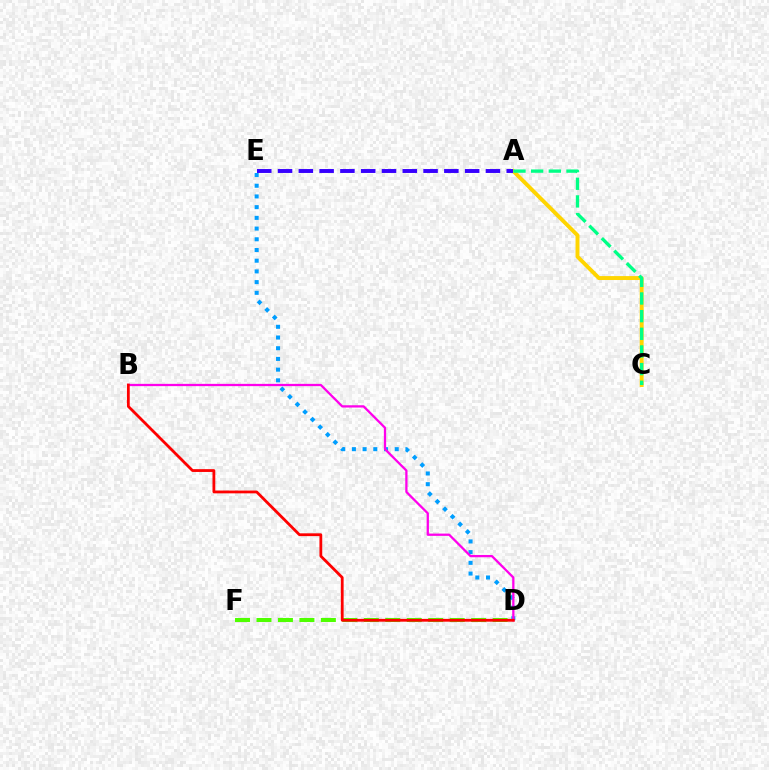{('A', 'C'): [{'color': '#ffd500', 'line_style': 'solid', 'thickness': 2.83}, {'color': '#00ff86', 'line_style': 'dashed', 'thickness': 2.4}], ('D', 'E'): [{'color': '#009eff', 'line_style': 'dotted', 'thickness': 2.91}], ('D', 'F'): [{'color': '#4fff00', 'line_style': 'dashed', 'thickness': 2.92}], ('B', 'D'): [{'color': '#ff00ed', 'line_style': 'solid', 'thickness': 1.64}, {'color': '#ff0000', 'line_style': 'solid', 'thickness': 2.01}], ('A', 'E'): [{'color': '#3700ff', 'line_style': 'dashed', 'thickness': 2.82}]}